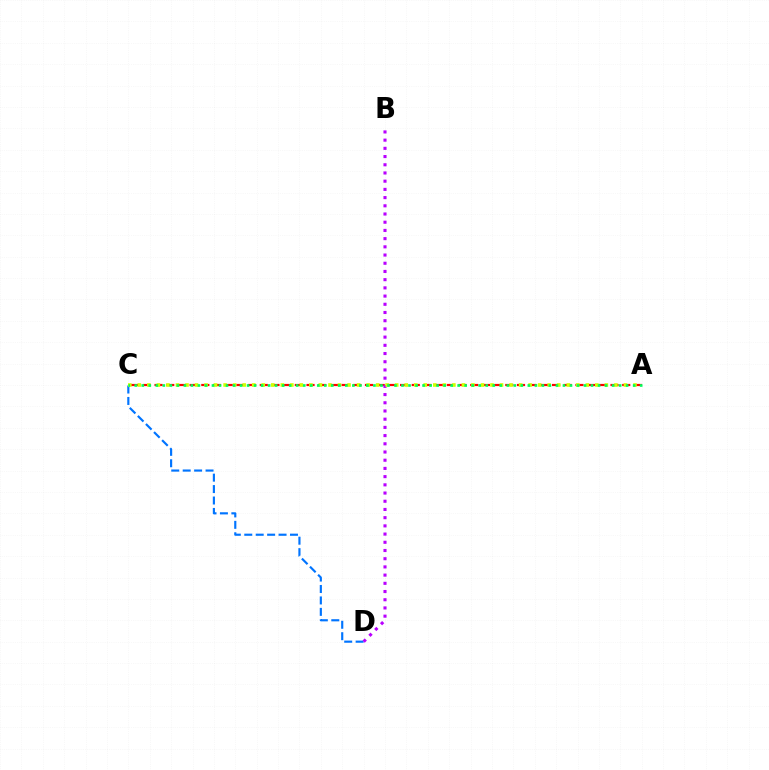{('C', 'D'): [{'color': '#0074ff', 'line_style': 'dashed', 'thickness': 1.55}], ('A', 'C'): [{'color': '#ff0000', 'line_style': 'dashed', 'thickness': 1.59}, {'color': '#d1ff00', 'line_style': 'dotted', 'thickness': 2.59}, {'color': '#00ff5c', 'line_style': 'dotted', 'thickness': 1.91}], ('B', 'D'): [{'color': '#b900ff', 'line_style': 'dotted', 'thickness': 2.23}]}